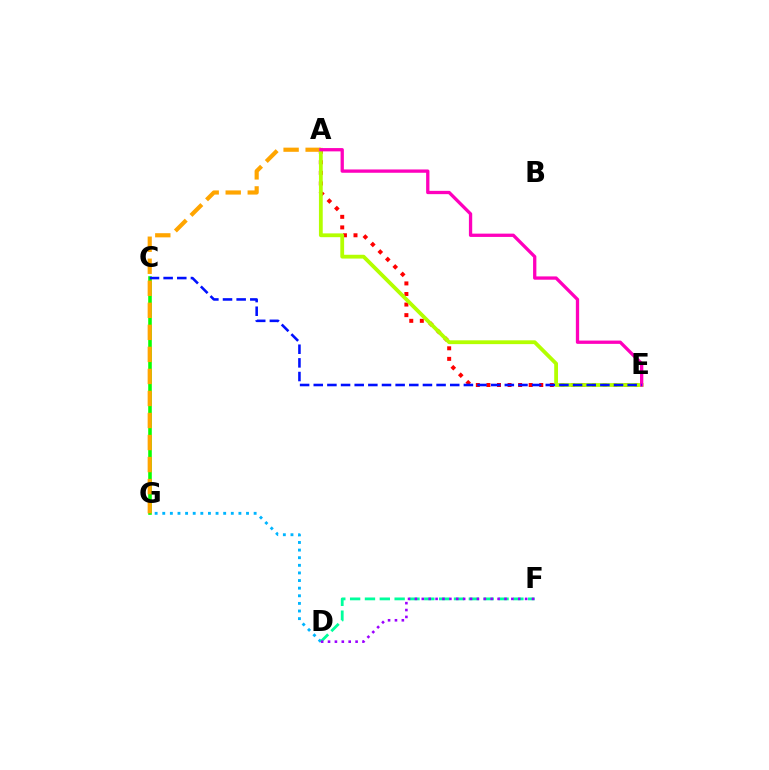{('D', 'G'): [{'color': '#00b5ff', 'line_style': 'dotted', 'thickness': 2.07}], ('C', 'G'): [{'color': '#08ff00', 'line_style': 'solid', 'thickness': 2.57}], ('A', 'E'): [{'color': '#ff0000', 'line_style': 'dotted', 'thickness': 2.87}, {'color': '#b3ff00', 'line_style': 'solid', 'thickness': 2.74}, {'color': '#ff00bd', 'line_style': 'solid', 'thickness': 2.38}], ('A', 'G'): [{'color': '#ffa500', 'line_style': 'dashed', 'thickness': 2.99}], ('C', 'E'): [{'color': '#0010ff', 'line_style': 'dashed', 'thickness': 1.85}], ('D', 'F'): [{'color': '#00ff9d', 'line_style': 'dashed', 'thickness': 2.02}, {'color': '#9b00ff', 'line_style': 'dotted', 'thickness': 1.87}]}